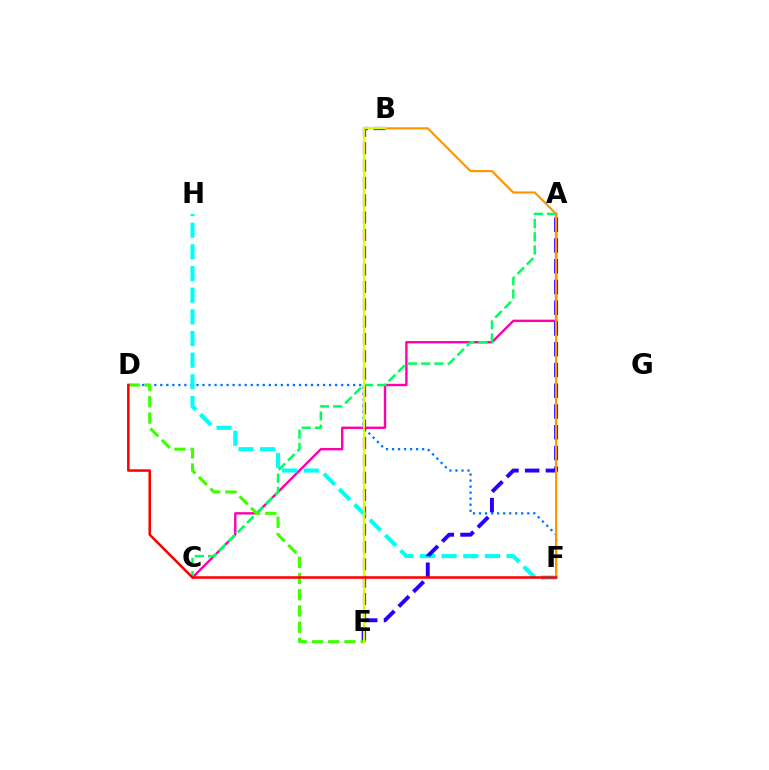{('A', 'C'): [{'color': '#ff00ac', 'line_style': 'solid', 'thickness': 1.72}, {'color': '#00ff5c', 'line_style': 'dashed', 'thickness': 1.8}], ('D', 'F'): [{'color': '#0074ff', 'line_style': 'dotted', 'thickness': 1.64}, {'color': '#ff0000', 'line_style': 'solid', 'thickness': 1.83}], ('B', 'E'): [{'color': '#b900ff', 'line_style': 'dashed', 'thickness': 2.36}, {'color': '#d1ff00', 'line_style': 'solid', 'thickness': 1.51}], ('F', 'H'): [{'color': '#00fff6', 'line_style': 'dashed', 'thickness': 2.94}], ('A', 'E'): [{'color': '#2500ff', 'line_style': 'dashed', 'thickness': 2.82}], ('D', 'E'): [{'color': '#3dff00', 'line_style': 'dashed', 'thickness': 2.21}], ('B', 'F'): [{'color': '#ff9400', 'line_style': 'solid', 'thickness': 1.53}]}